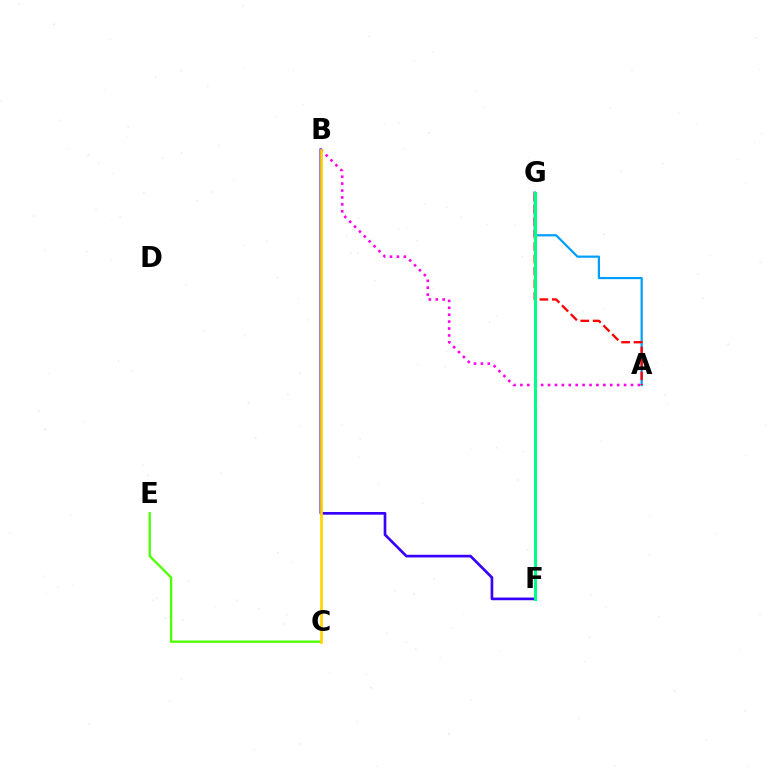{('B', 'F'): [{'color': '#3700ff', 'line_style': 'solid', 'thickness': 1.93}], ('A', 'G'): [{'color': '#009eff', 'line_style': 'solid', 'thickness': 1.59}, {'color': '#ff0000', 'line_style': 'dashed', 'thickness': 1.69}], ('C', 'E'): [{'color': '#4fff00', 'line_style': 'solid', 'thickness': 1.69}], ('A', 'B'): [{'color': '#ff00ed', 'line_style': 'dotted', 'thickness': 1.88}], ('B', 'C'): [{'color': '#ffd500', 'line_style': 'solid', 'thickness': 1.92}], ('F', 'G'): [{'color': '#00ff86', 'line_style': 'solid', 'thickness': 2.22}]}